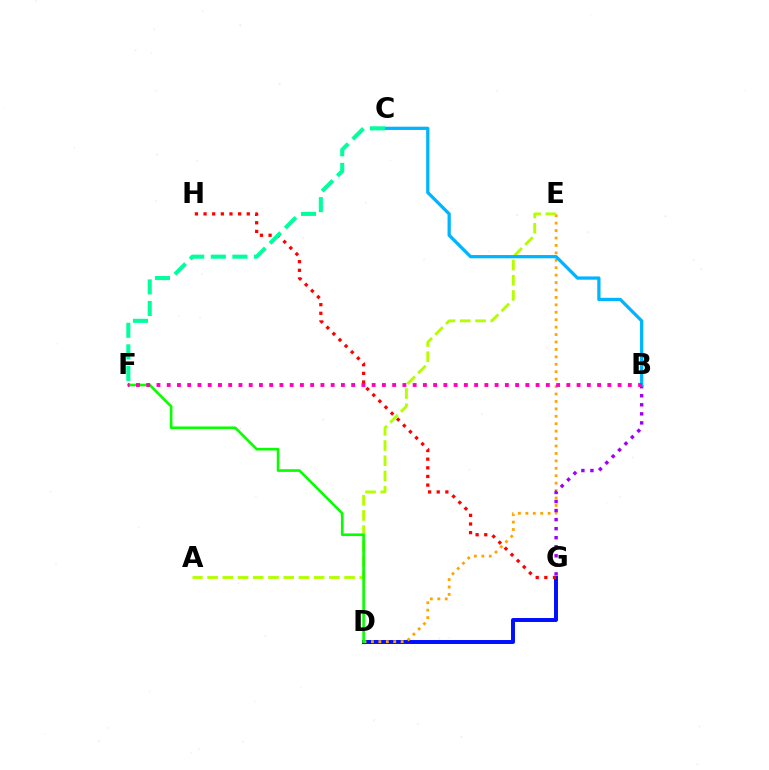{('D', 'G'): [{'color': '#0010ff', 'line_style': 'solid', 'thickness': 2.85}], ('D', 'E'): [{'color': '#ffa500', 'line_style': 'dotted', 'thickness': 2.02}], ('G', 'H'): [{'color': '#ff0000', 'line_style': 'dotted', 'thickness': 2.35}], ('A', 'E'): [{'color': '#b3ff00', 'line_style': 'dashed', 'thickness': 2.07}], ('B', 'G'): [{'color': '#9b00ff', 'line_style': 'dotted', 'thickness': 2.46}], ('D', 'F'): [{'color': '#08ff00', 'line_style': 'solid', 'thickness': 1.9}], ('B', 'C'): [{'color': '#00b5ff', 'line_style': 'solid', 'thickness': 2.35}], ('C', 'F'): [{'color': '#00ff9d', 'line_style': 'dashed', 'thickness': 2.93}], ('B', 'F'): [{'color': '#ff00bd', 'line_style': 'dotted', 'thickness': 2.78}]}